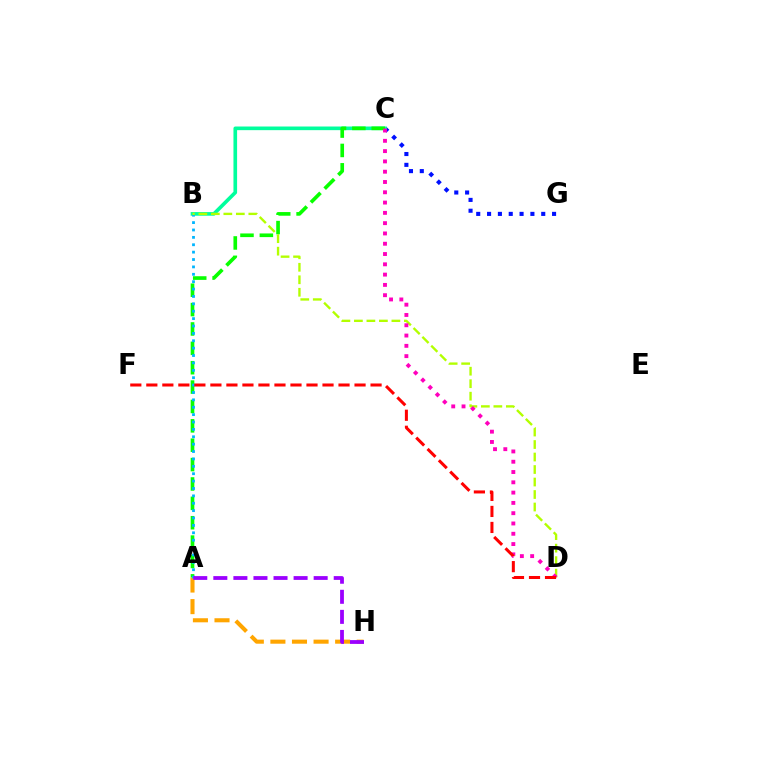{('A', 'H'): [{'color': '#ffa500', 'line_style': 'dashed', 'thickness': 2.93}, {'color': '#9b00ff', 'line_style': 'dashed', 'thickness': 2.73}], ('C', 'G'): [{'color': '#0010ff', 'line_style': 'dotted', 'thickness': 2.94}], ('B', 'C'): [{'color': '#00ff9d', 'line_style': 'solid', 'thickness': 2.62}], ('A', 'C'): [{'color': '#08ff00', 'line_style': 'dashed', 'thickness': 2.63}], ('A', 'B'): [{'color': '#00b5ff', 'line_style': 'dotted', 'thickness': 2.01}], ('B', 'D'): [{'color': '#b3ff00', 'line_style': 'dashed', 'thickness': 1.7}], ('C', 'D'): [{'color': '#ff00bd', 'line_style': 'dotted', 'thickness': 2.8}], ('D', 'F'): [{'color': '#ff0000', 'line_style': 'dashed', 'thickness': 2.18}]}